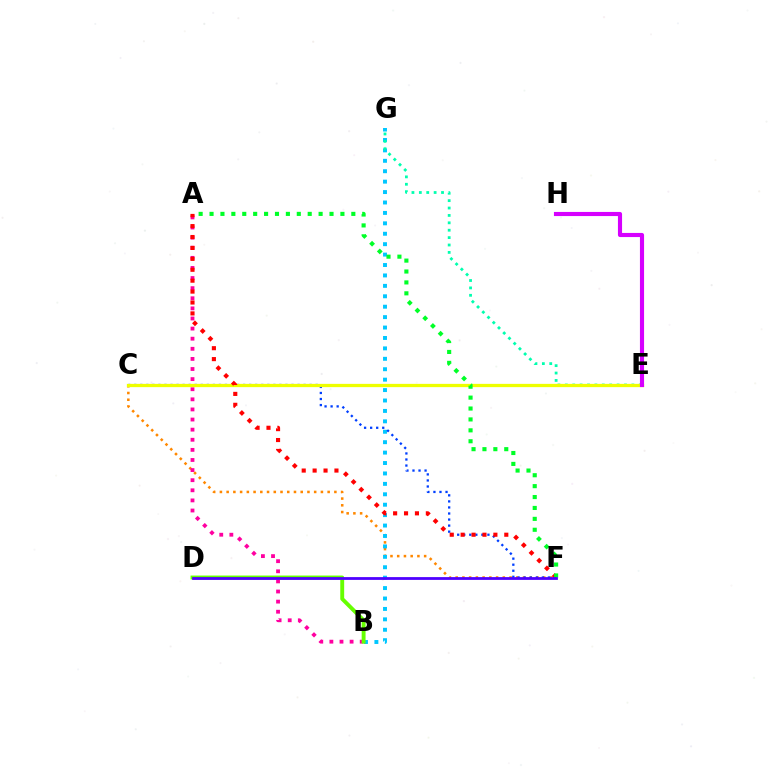{('C', 'F'): [{'color': '#ff8800', 'line_style': 'dotted', 'thickness': 1.83}, {'color': '#003fff', 'line_style': 'dotted', 'thickness': 1.64}], ('B', 'G'): [{'color': '#00c7ff', 'line_style': 'dotted', 'thickness': 2.83}], ('A', 'B'): [{'color': '#ff00a0', 'line_style': 'dotted', 'thickness': 2.75}], ('E', 'G'): [{'color': '#00ffaf', 'line_style': 'dotted', 'thickness': 2.01}], ('B', 'D'): [{'color': '#66ff00', 'line_style': 'solid', 'thickness': 2.81}], ('C', 'E'): [{'color': '#eeff00', 'line_style': 'solid', 'thickness': 2.36}], ('E', 'H'): [{'color': '#d600ff', 'line_style': 'solid', 'thickness': 2.97}], ('A', 'F'): [{'color': '#ff0000', 'line_style': 'dotted', 'thickness': 2.96}, {'color': '#00ff27', 'line_style': 'dotted', 'thickness': 2.96}], ('D', 'F'): [{'color': '#4f00ff', 'line_style': 'solid', 'thickness': 2.01}]}